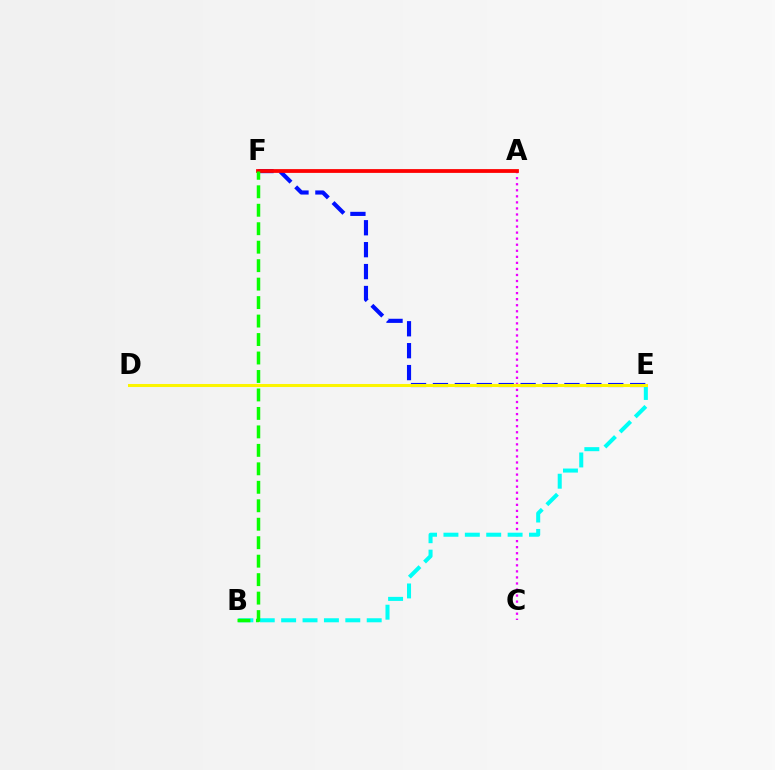{('A', 'C'): [{'color': '#ee00ff', 'line_style': 'dotted', 'thickness': 1.64}], ('E', 'F'): [{'color': '#0010ff', 'line_style': 'dashed', 'thickness': 2.98}], ('A', 'F'): [{'color': '#ff0000', 'line_style': 'solid', 'thickness': 2.72}], ('B', 'E'): [{'color': '#00fff6', 'line_style': 'dashed', 'thickness': 2.91}], ('B', 'F'): [{'color': '#08ff00', 'line_style': 'dashed', 'thickness': 2.51}], ('D', 'E'): [{'color': '#fcf500', 'line_style': 'solid', 'thickness': 2.19}]}